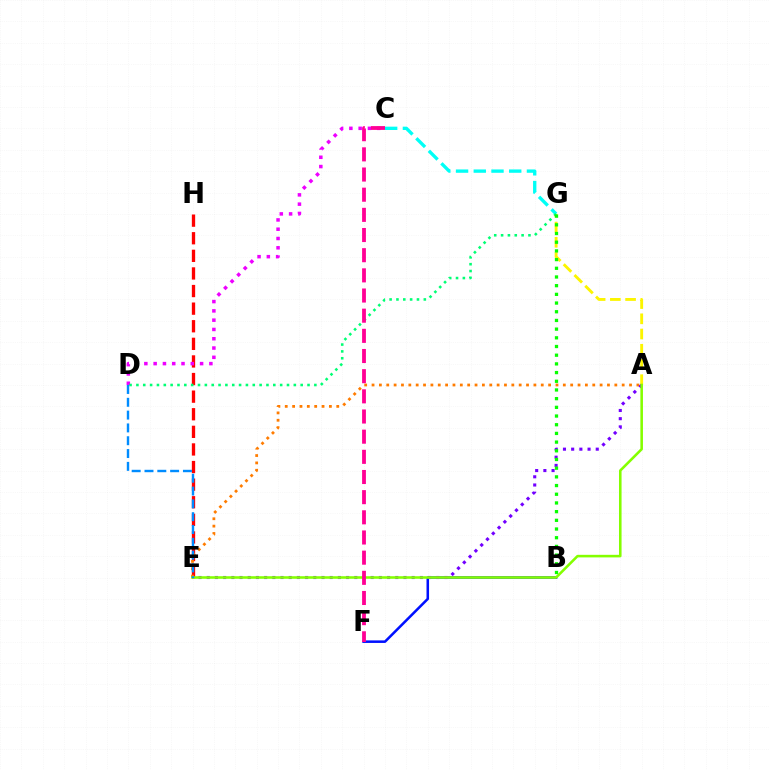{('E', 'H'): [{'color': '#ff0000', 'line_style': 'dashed', 'thickness': 2.39}], ('A', 'E'): [{'color': '#ff7c00', 'line_style': 'dotted', 'thickness': 2.0}, {'color': '#7200ff', 'line_style': 'dotted', 'thickness': 2.23}, {'color': '#84ff00', 'line_style': 'solid', 'thickness': 1.85}], ('C', 'D'): [{'color': '#ee00ff', 'line_style': 'dotted', 'thickness': 2.52}], ('A', 'G'): [{'color': '#fcf500', 'line_style': 'dashed', 'thickness': 2.07}], ('C', 'G'): [{'color': '#00fff6', 'line_style': 'dashed', 'thickness': 2.41}], ('B', 'F'): [{'color': '#0010ff', 'line_style': 'solid', 'thickness': 1.83}], ('D', 'G'): [{'color': '#00ff74', 'line_style': 'dotted', 'thickness': 1.86}], ('D', 'E'): [{'color': '#008cff', 'line_style': 'dashed', 'thickness': 1.74}], ('C', 'F'): [{'color': '#ff0094', 'line_style': 'dashed', 'thickness': 2.74}], ('B', 'G'): [{'color': '#08ff00', 'line_style': 'dotted', 'thickness': 2.36}]}